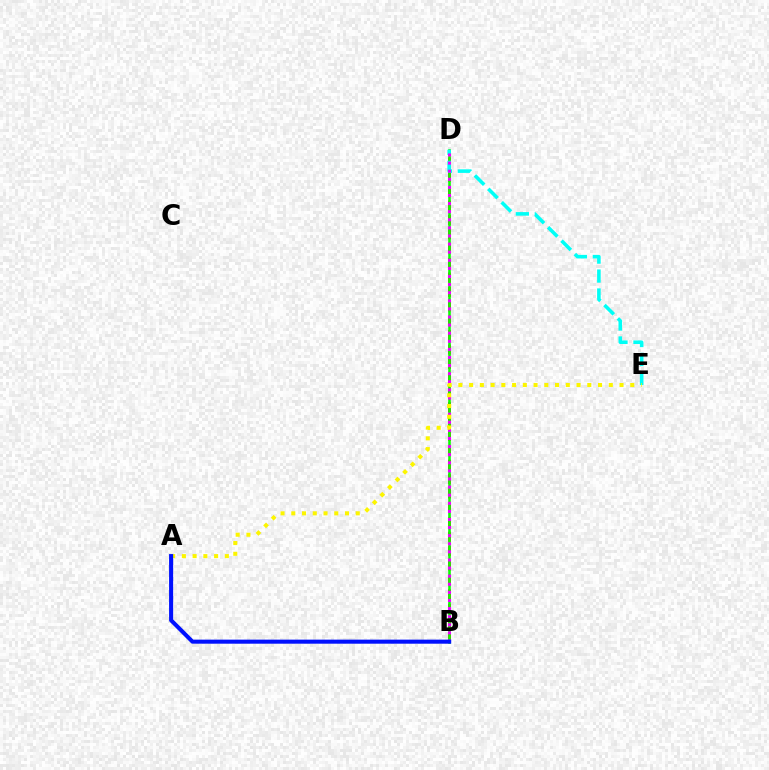{('B', 'D'): [{'color': '#ff0000', 'line_style': 'dashed', 'thickness': 1.96}, {'color': '#08ff00', 'line_style': 'solid', 'thickness': 1.85}, {'color': '#ee00ff', 'line_style': 'dotted', 'thickness': 2.2}], ('D', 'E'): [{'color': '#00fff6', 'line_style': 'dashed', 'thickness': 2.57}], ('A', 'E'): [{'color': '#fcf500', 'line_style': 'dotted', 'thickness': 2.92}], ('A', 'B'): [{'color': '#0010ff', 'line_style': 'solid', 'thickness': 2.93}]}